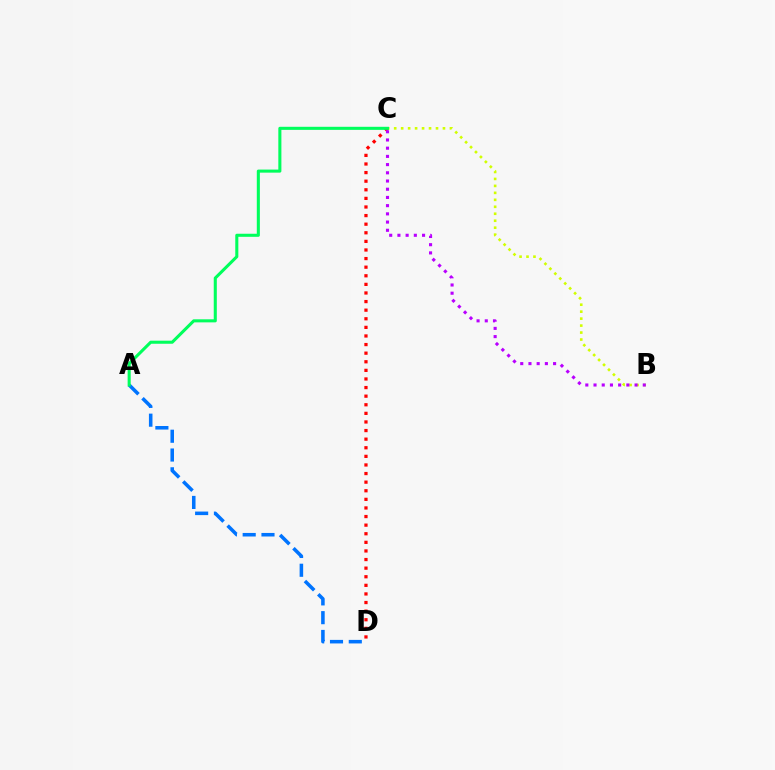{('B', 'C'): [{'color': '#d1ff00', 'line_style': 'dotted', 'thickness': 1.89}, {'color': '#b900ff', 'line_style': 'dotted', 'thickness': 2.23}], ('C', 'D'): [{'color': '#ff0000', 'line_style': 'dotted', 'thickness': 2.34}], ('A', 'D'): [{'color': '#0074ff', 'line_style': 'dashed', 'thickness': 2.55}], ('A', 'C'): [{'color': '#00ff5c', 'line_style': 'solid', 'thickness': 2.21}]}